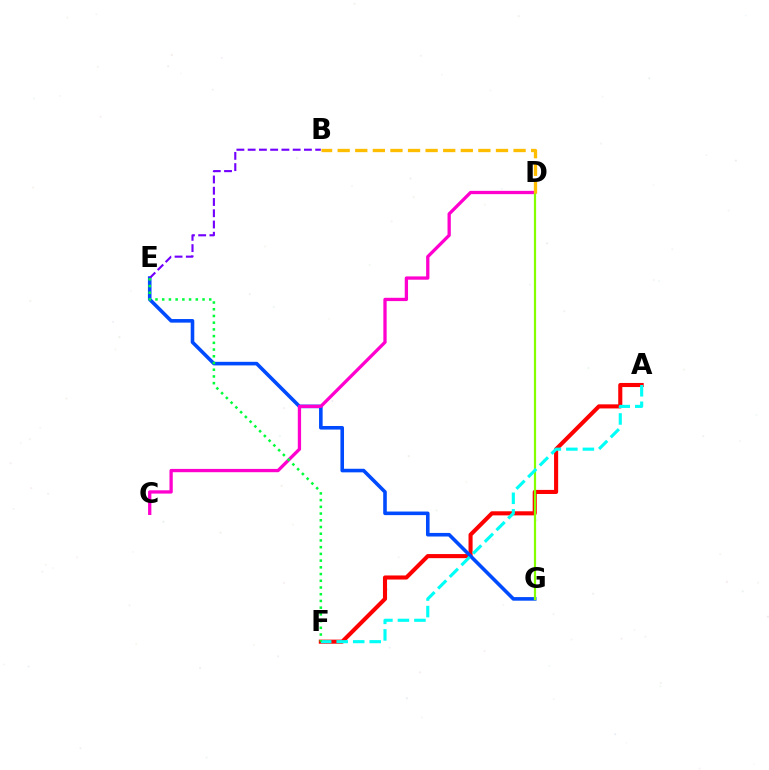{('A', 'F'): [{'color': '#ff0000', 'line_style': 'solid', 'thickness': 2.94}, {'color': '#00fff6', 'line_style': 'dashed', 'thickness': 2.24}], ('E', 'G'): [{'color': '#004bff', 'line_style': 'solid', 'thickness': 2.58}], ('C', 'D'): [{'color': '#ff00cf', 'line_style': 'solid', 'thickness': 2.37}], ('B', 'E'): [{'color': '#7200ff', 'line_style': 'dashed', 'thickness': 1.53}], ('D', 'G'): [{'color': '#84ff00', 'line_style': 'solid', 'thickness': 1.59}], ('B', 'D'): [{'color': '#ffbd00', 'line_style': 'dashed', 'thickness': 2.39}], ('E', 'F'): [{'color': '#00ff39', 'line_style': 'dotted', 'thickness': 1.83}]}